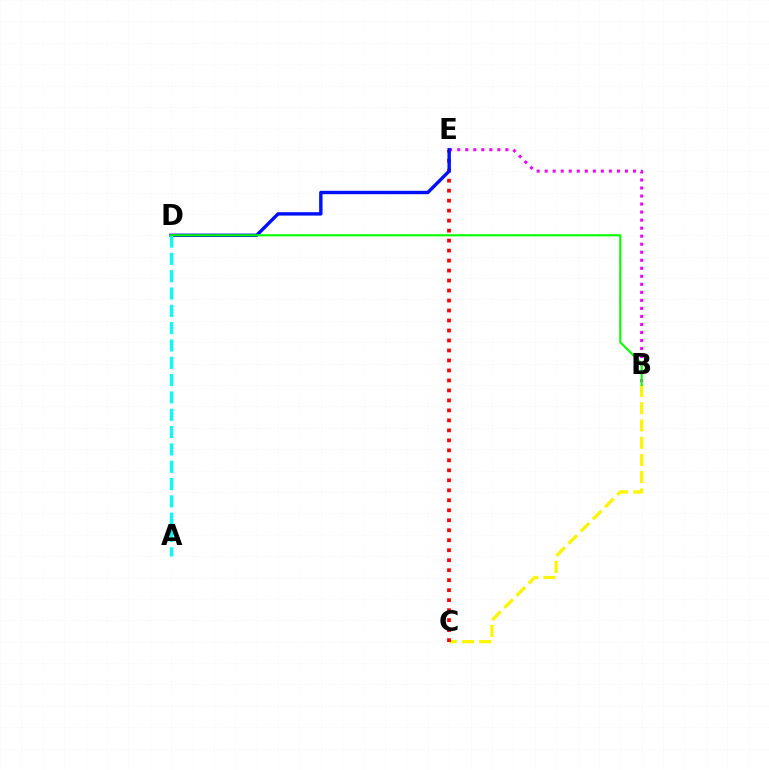{('B', 'C'): [{'color': '#fcf500', 'line_style': 'dashed', 'thickness': 2.34}], ('B', 'E'): [{'color': '#ee00ff', 'line_style': 'dotted', 'thickness': 2.18}], ('C', 'E'): [{'color': '#ff0000', 'line_style': 'dotted', 'thickness': 2.71}], ('D', 'E'): [{'color': '#0010ff', 'line_style': 'solid', 'thickness': 2.45}], ('A', 'D'): [{'color': '#00fff6', 'line_style': 'dashed', 'thickness': 2.35}], ('B', 'D'): [{'color': '#08ff00', 'line_style': 'solid', 'thickness': 1.53}]}